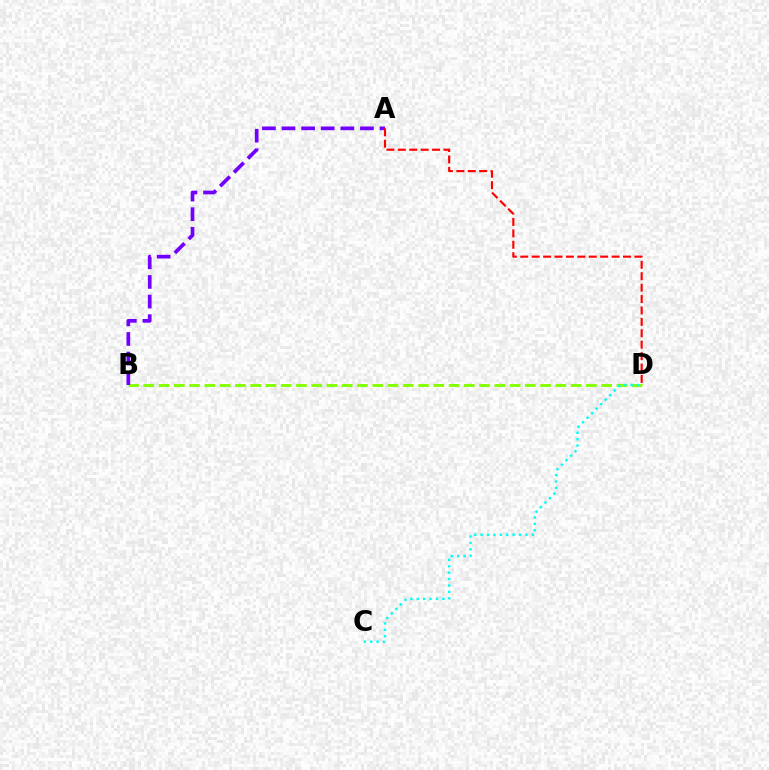{('B', 'D'): [{'color': '#84ff00', 'line_style': 'dashed', 'thickness': 2.07}], ('A', 'B'): [{'color': '#7200ff', 'line_style': 'dashed', 'thickness': 2.66}], ('C', 'D'): [{'color': '#00fff6', 'line_style': 'dotted', 'thickness': 1.74}], ('A', 'D'): [{'color': '#ff0000', 'line_style': 'dashed', 'thickness': 1.55}]}